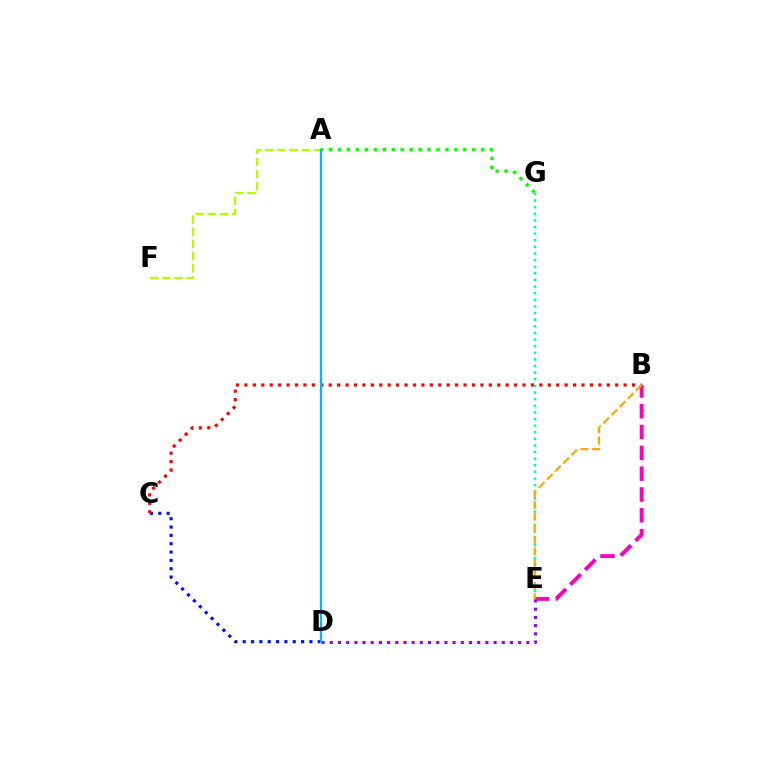{('C', 'D'): [{'color': '#0010ff', 'line_style': 'dotted', 'thickness': 2.27}], ('B', 'E'): [{'color': '#ff00bd', 'line_style': 'dashed', 'thickness': 2.83}, {'color': '#ffa500', 'line_style': 'dashed', 'thickness': 1.57}], ('A', 'G'): [{'color': '#08ff00', 'line_style': 'dotted', 'thickness': 2.43}], ('B', 'C'): [{'color': '#ff0000', 'line_style': 'dotted', 'thickness': 2.29}], ('E', 'G'): [{'color': '#00ff9d', 'line_style': 'dotted', 'thickness': 1.8}], ('A', 'F'): [{'color': '#b3ff00', 'line_style': 'dashed', 'thickness': 1.65}], ('D', 'E'): [{'color': '#9b00ff', 'line_style': 'dotted', 'thickness': 2.22}], ('A', 'D'): [{'color': '#00b5ff', 'line_style': 'solid', 'thickness': 1.63}]}